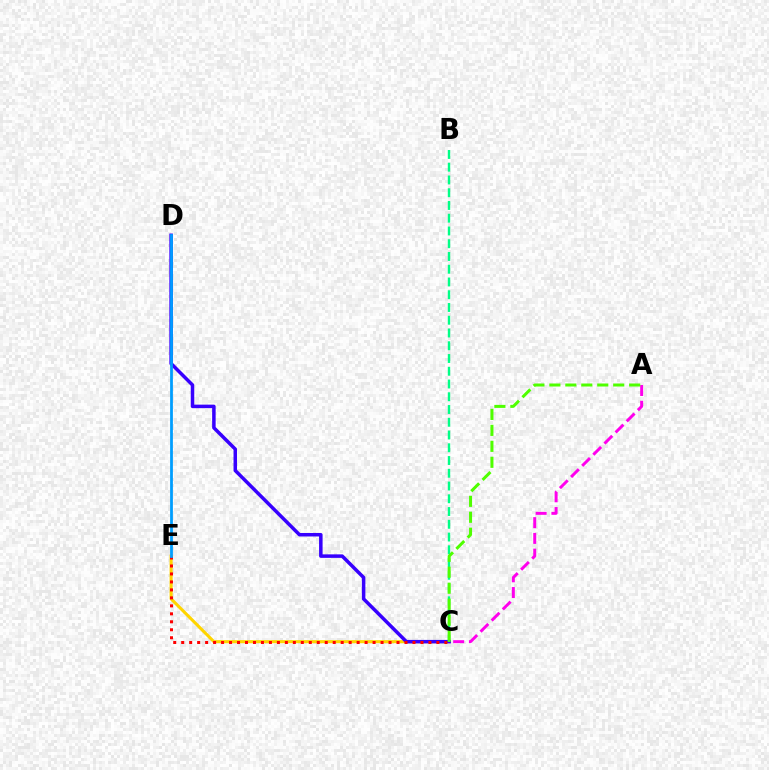{('C', 'E'): [{'color': '#ffd500', 'line_style': 'solid', 'thickness': 2.21}, {'color': '#ff0000', 'line_style': 'dotted', 'thickness': 2.17}], ('C', 'D'): [{'color': '#3700ff', 'line_style': 'solid', 'thickness': 2.52}], ('B', 'C'): [{'color': '#00ff86', 'line_style': 'dashed', 'thickness': 1.73}], ('A', 'C'): [{'color': '#ff00ed', 'line_style': 'dashed', 'thickness': 2.14}, {'color': '#4fff00', 'line_style': 'dashed', 'thickness': 2.17}], ('D', 'E'): [{'color': '#009eff', 'line_style': 'solid', 'thickness': 2.0}]}